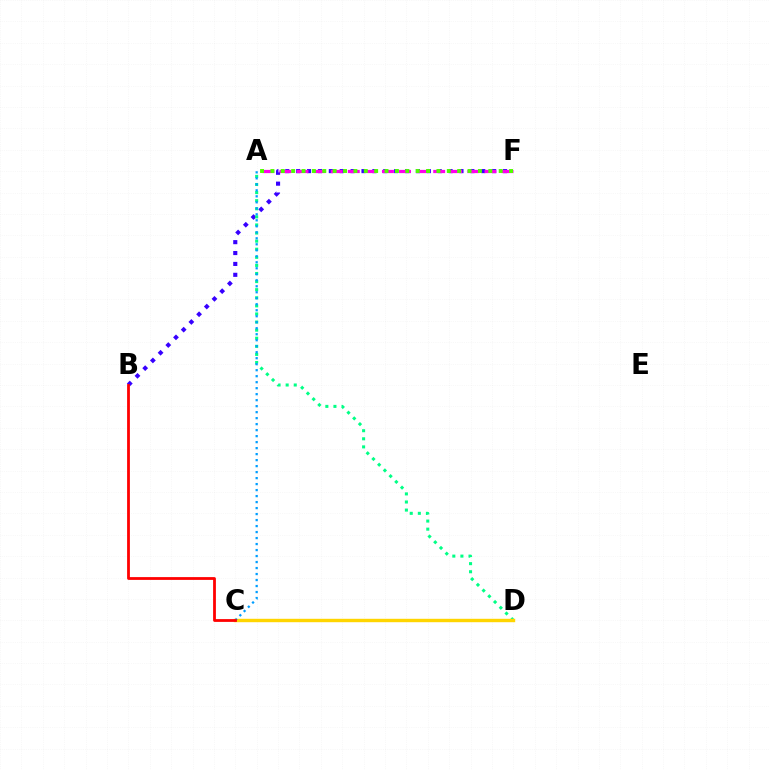{('B', 'F'): [{'color': '#3700ff', 'line_style': 'dotted', 'thickness': 2.96}], ('A', 'D'): [{'color': '#00ff86', 'line_style': 'dotted', 'thickness': 2.2}], ('A', 'F'): [{'color': '#ff00ed', 'line_style': 'dashed', 'thickness': 2.32}, {'color': '#4fff00', 'line_style': 'dotted', 'thickness': 2.82}], ('C', 'D'): [{'color': '#ffd500', 'line_style': 'solid', 'thickness': 2.45}], ('A', 'C'): [{'color': '#009eff', 'line_style': 'dotted', 'thickness': 1.63}], ('B', 'C'): [{'color': '#ff0000', 'line_style': 'solid', 'thickness': 2.01}]}